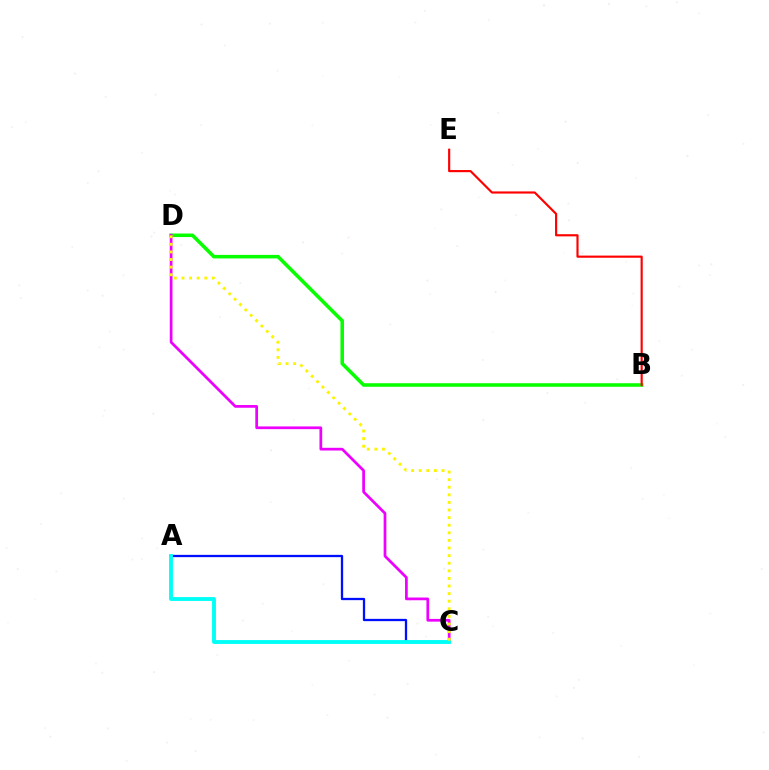{('A', 'C'): [{'color': '#0010ff', 'line_style': 'solid', 'thickness': 1.65}, {'color': '#00fff6', 'line_style': 'solid', 'thickness': 2.78}], ('B', 'D'): [{'color': '#08ff00', 'line_style': 'solid', 'thickness': 2.55}], ('B', 'E'): [{'color': '#ff0000', 'line_style': 'solid', 'thickness': 1.55}], ('C', 'D'): [{'color': '#ee00ff', 'line_style': 'solid', 'thickness': 1.96}, {'color': '#fcf500', 'line_style': 'dotted', 'thickness': 2.07}]}